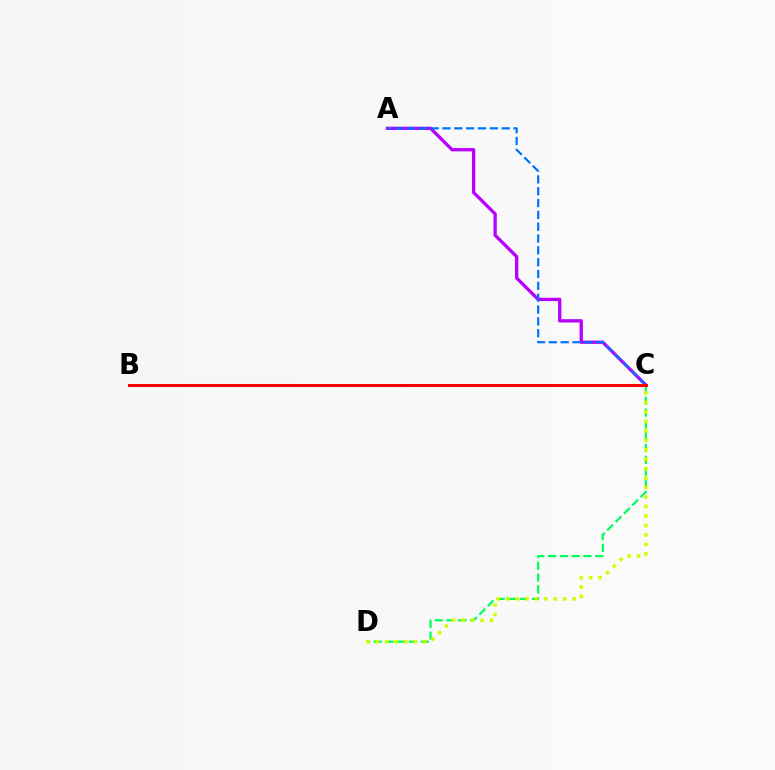{('C', 'D'): [{'color': '#00ff5c', 'line_style': 'dashed', 'thickness': 1.6}, {'color': '#d1ff00', 'line_style': 'dotted', 'thickness': 2.57}], ('A', 'C'): [{'color': '#b900ff', 'line_style': 'solid', 'thickness': 2.38}, {'color': '#0074ff', 'line_style': 'dashed', 'thickness': 1.61}], ('B', 'C'): [{'color': '#ff0000', 'line_style': 'solid', 'thickness': 2.18}]}